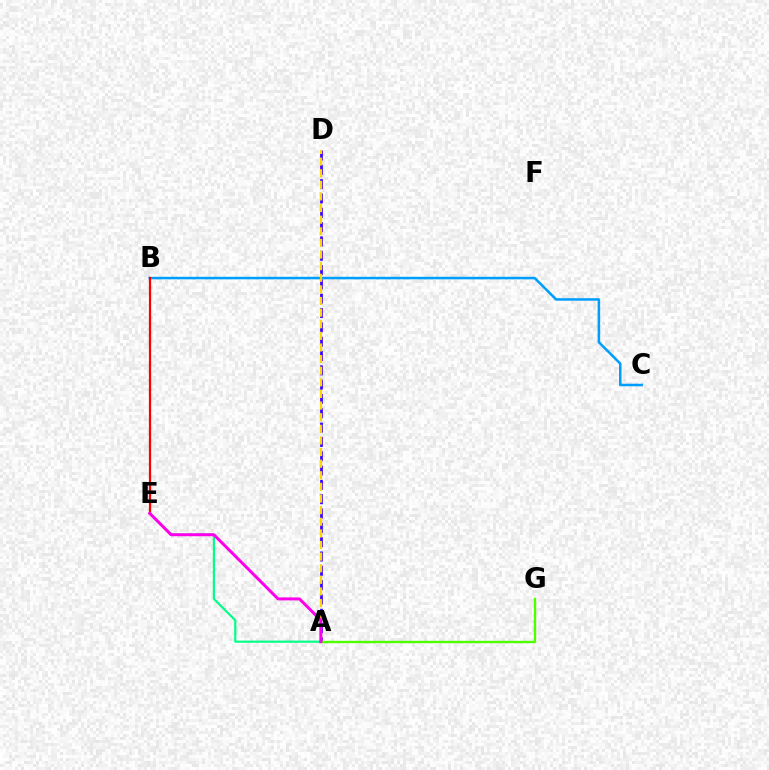{('A', 'D'): [{'color': '#3700ff', 'line_style': 'dashed', 'thickness': 1.95}, {'color': '#ffd500', 'line_style': 'dashed', 'thickness': 1.58}], ('B', 'C'): [{'color': '#009eff', 'line_style': 'solid', 'thickness': 1.82}], ('A', 'G'): [{'color': '#4fff00', 'line_style': 'solid', 'thickness': 1.72}], ('B', 'E'): [{'color': '#ff0000', 'line_style': 'solid', 'thickness': 1.62}], ('A', 'E'): [{'color': '#00ff86', 'line_style': 'solid', 'thickness': 1.56}, {'color': '#ff00ed', 'line_style': 'solid', 'thickness': 2.15}]}